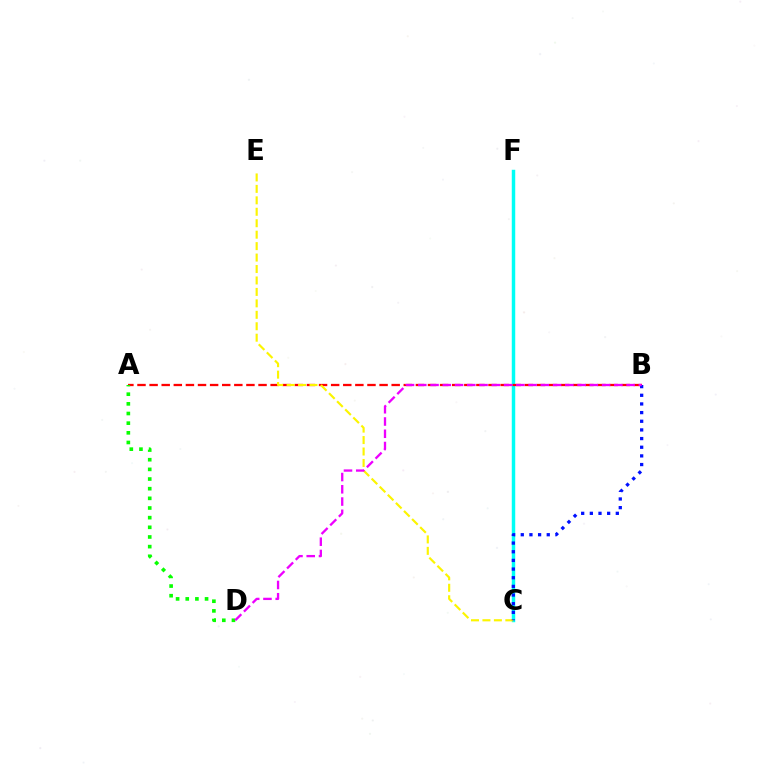{('C', 'F'): [{'color': '#00fff6', 'line_style': 'solid', 'thickness': 2.49}], ('A', 'B'): [{'color': '#ff0000', 'line_style': 'dashed', 'thickness': 1.64}], ('C', 'E'): [{'color': '#fcf500', 'line_style': 'dashed', 'thickness': 1.56}], ('B', 'C'): [{'color': '#0010ff', 'line_style': 'dotted', 'thickness': 2.35}], ('A', 'D'): [{'color': '#08ff00', 'line_style': 'dotted', 'thickness': 2.62}], ('B', 'D'): [{'color': '#ee00ff', 'line_style': 'dashed', 'thickness': 1.66}]}